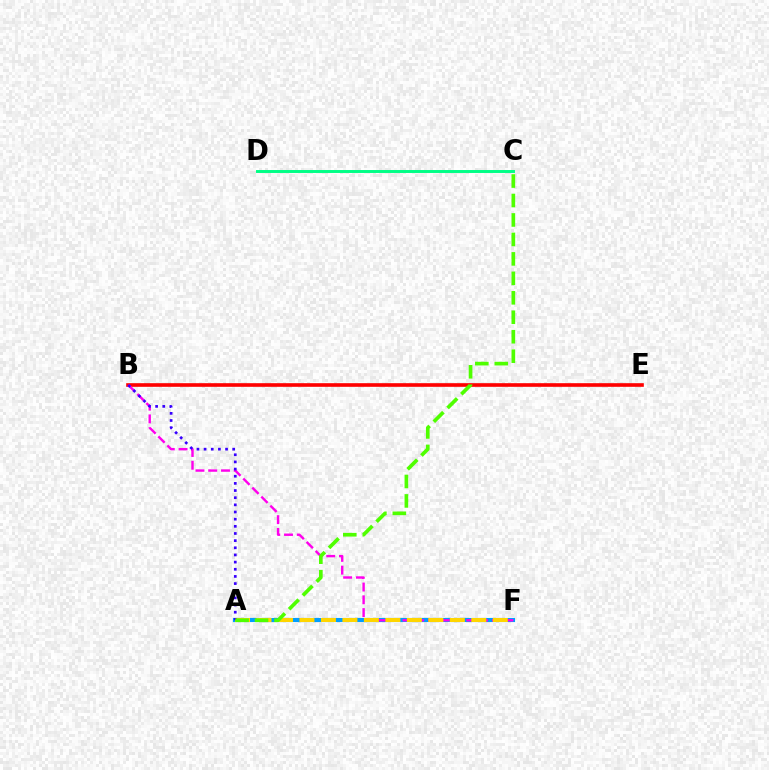{('A', 'F'): [{'color': '#009eff', 'line_style': 'solid', 'thickness': 2.96}, {'color': '#ffd500', 'line_style': 'dashed', 'thickness': 2.92}], ('B', 'E'): [{'color': '#ff0000', 'line_style': 'solid', 'thickness': 2.62}], ('B', 'F'): [{'color': '#ff00ed', 'line_style': 'dashed', 'thickness': 1.73}], ('C', 'D'): [{'color': '#00ff86', 'line_style': 'solid', 'thickness': 2.12}], ('A', 'B'): [{'color': '#3700ff', 'line_style': 'dotted', 'thickness': 1.94}], ('A', 'C'): [{'color': '#4fff00', 'line_style': 'dashed', 'thickness': 2.64}]}